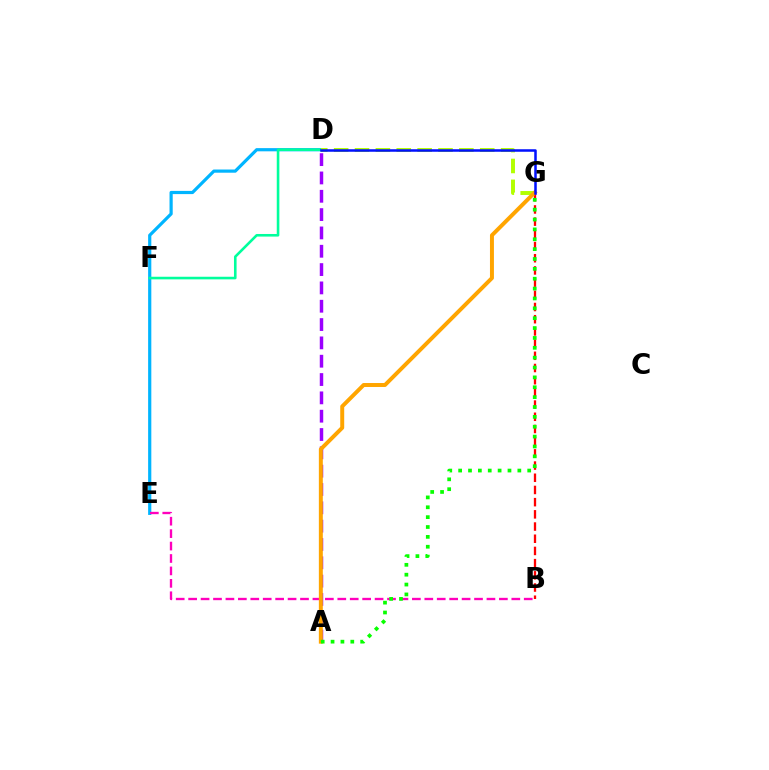{('D', 'E'): [{'color': '#00b5ff', 'line_style': 'solid', 'thickness': 2.3}], ('A', 'D'): [{'color': '#9b00ff', 'line_style': 'dashed', 'thickness': 2.49}], ('B', 'E'): [{'color': '#ff00bd', 'line_style': 'dashed', 'thickness': 1.69}], ('D', 'F'): [{'color': '#00ff9d', 'line_style': 'solid', 'thickness': 1.87}], ('D', 'G'): [{'color': '#b3ff00', 'line_style': 'dashed', 'thickness': 2.84}, {'color': '#0010ff', 'line_style': 'solid', 'thickness': 1.81}], ('B', 'G'): [{'color': '#ff0000', 'line_style': 'dashed', 'thickness': 1.66}], ('A', 'G'): [{'color': '#ffa500', 'line_style': 'solid', 'thickness': 2.85}, {'color': '#08ff00', 'line_style': 'dotted', 'thickness': 2.68}]}